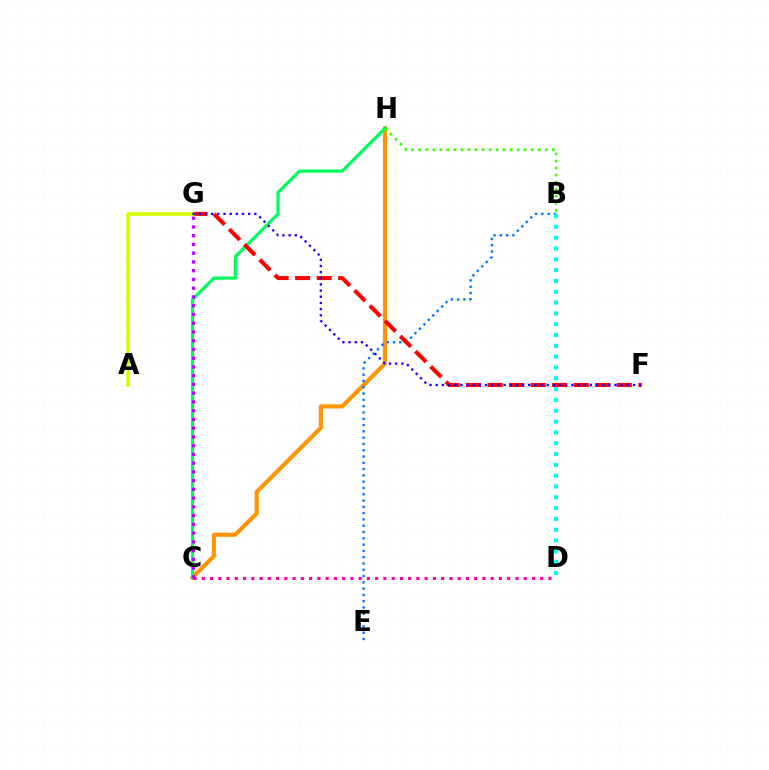{('C', 'H'): [{'color': '#ff9400', 'line_style': 'solid', 'thickness': 2.96}, {'color': '#00ff5c', 'line_style': 'solid', 'thickness': 2.32}], ('B', 'E'): [{'color': '#0074ff', 'line_style': 'dotted', 'thickness': 1.71}], ('B', 'D'): [{'color': '#00fff6', 'line_style': 'dotted', 'thickness': 2.94}], ('C', 'D'): [{'color': '#ff00ac', 'line_style': 'dotted', 'thickness': 2.24}], ('F', 'G'): [{'color': '#ff0000', 'line_style': 'dashed', 'thickness': 2.92}, {'color': '#2500ff', 'line_style': 'dotted', 'thickness': 1.68}], ('C', 'G'): [{'color': '#b900ff', 'line_style': 'dotted', 'thickness': 2.38}], ('A', 'G'): [{'color': '#d1ff00', 'line_style': 'solid', 'thickness': 2.58}], ('B', 'H'): [{'color': '#3dff00', 'line_style': 'dotted', 'thickness': 1.91}]}